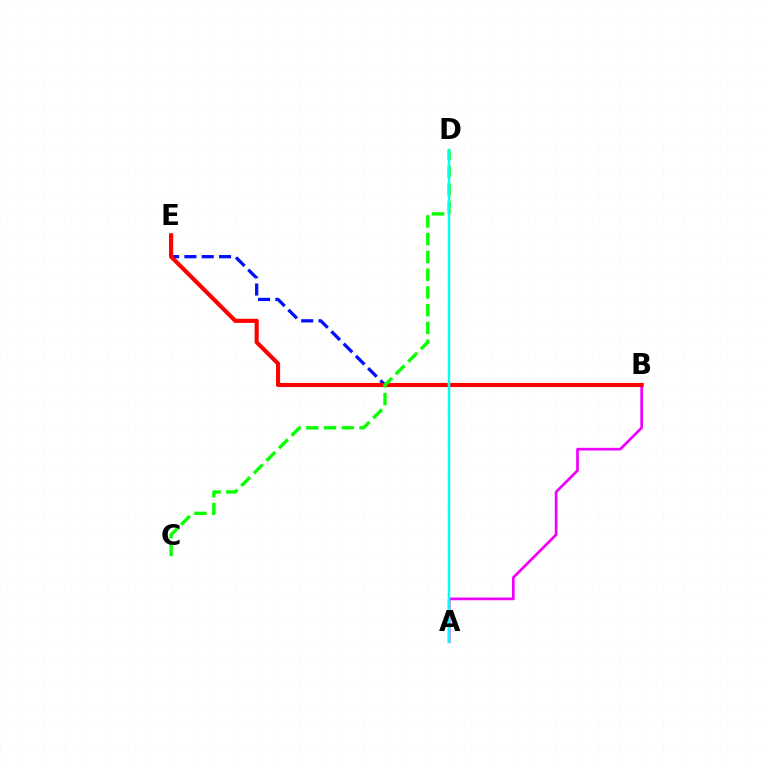{('A', 'B'): [{'color': '#ee00ff', 'line_style': 'solid', 'thickness': 1.94}], ('B', 'E'): [{'color': '#0010ff', 'line_style': 'dashed', 'thickness': 2.35}, {'color': '#ff0000', 'line_style': 'solid', 'thickness': 2.97}], ('C', 'D'): [{'color': '#08ff00', 'line_style': 'dashed', 'thickness': 2.41}], ('A', 'D'): [{'color': '#fcf500', 'line_style': 'dotted', 'thickness': 1.75}, {'color': '#00fff6', 'line_style': 'solid', 'thickness': 1.78}]}